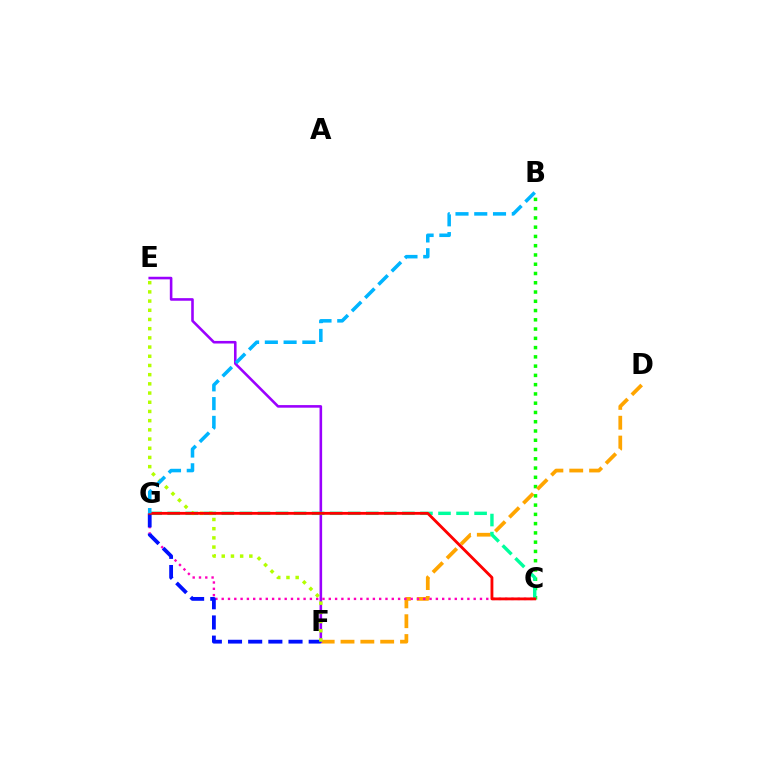{('B', 'C'): [{'color': '#08ff00', 'line_style': 'dotted', 'thickness': 2.52}], ('D', 'F'): [{'color': '#ffa500', 'line_style': 'dashed', 'thickness': 2.69}], ('E', 'F'): [{'color': '#9b00ff', 'line_style': 'solid', 'thickness': 1.86}, {'color': '#b3ff00', 'line_style': 'dotted', 'thickness': 2.5}], ('C', 'G'): [{'color': '#00ff9d', 'line_style': 'dashed', 'thickness': 2.45}, {'color': '#ff00bd', 'line_style': 'dotted', 'thickness': 1.71}, {'color': '#ff0000', 'line_style': 'solid', 'thickness': 2.04}], ('F', 'G'): [{'color': '#0010ff', 'line_style': 'dashed', 'thickness': 2.74}], ('B', 'G'): [{'color': '#00b5ff', 'line_style': 'dashed', 'thickness': 2.55}]}